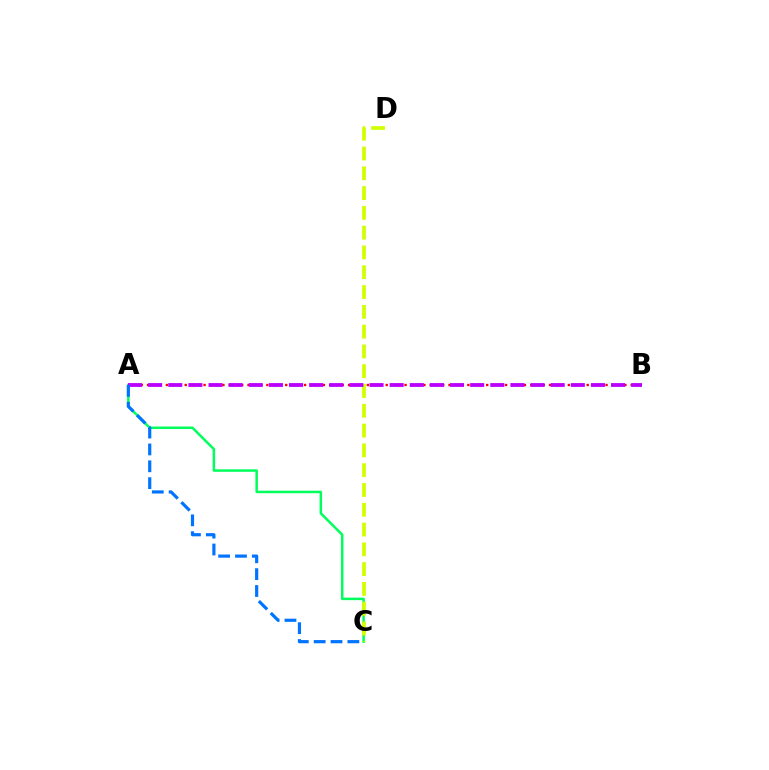{('A', 'B'): [{'color': '#ff0000', 'line_style': 'dotted', 'thickness': 1.71}, {'color': '#b900ff', 'line_style': 'dashed', 'thickness': 2.73}], ('A', 'C'): [{'color': '#00ff5c', 'line_style': 'solid', 'thickness': 1.8}, {'color': '#0074ff', 'line_style': 'dashed', 'thickness': 2.29}], ('C', 'D'): [{'color': '#d1ff00', 'line_style': 'dashed', 'thickness': 2.69}]}